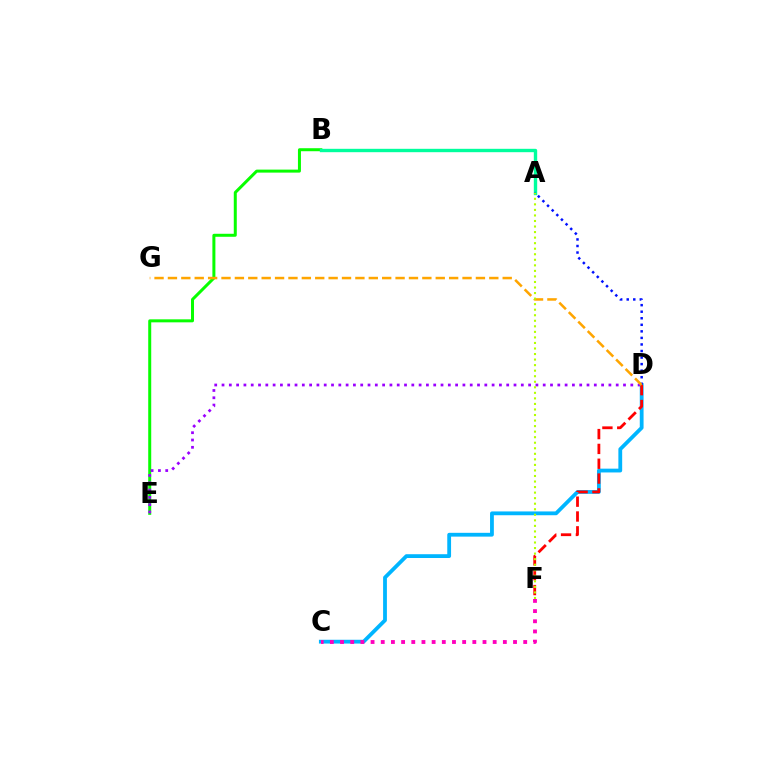{('B', 'E'): [{'color': '#08ff00', 'line_style': 'solid', 'thickness': 2.16}], ('A', 'B'): [{'color': '#00ff9d', 'line_style': 'solid', 'thickness': 2.43}], ('D', 'E'): [{'color': '#9b00ff', 'line_style': 'dotted', 'thickness': 1.98}], ('C', 'D'): [{'color': '#00b5ff', 'line_style': 'solid', 'thickness': 2.73}], ('D', 'F'): [{'color': '#ff0000', 'line_style': 'dashed', 'thickness': 2.01}], ('C', 'F'): [{'color': '#ff00bd', 'line_style': 'dotted', 'thickness': 2.76}], ('A', 'D'): [{'color': '#0010ff', 'line_style': 'dotted', 'thickness': 1.78}], ('D', 'G'): [{'color': '#ffa500', 'line_style': 'dashed', 'thickness': 1.82}], ('A', 'F'): [{'color': '#b3ff00', 'line_style': 'dotted', 'thickness': 1.51}]}